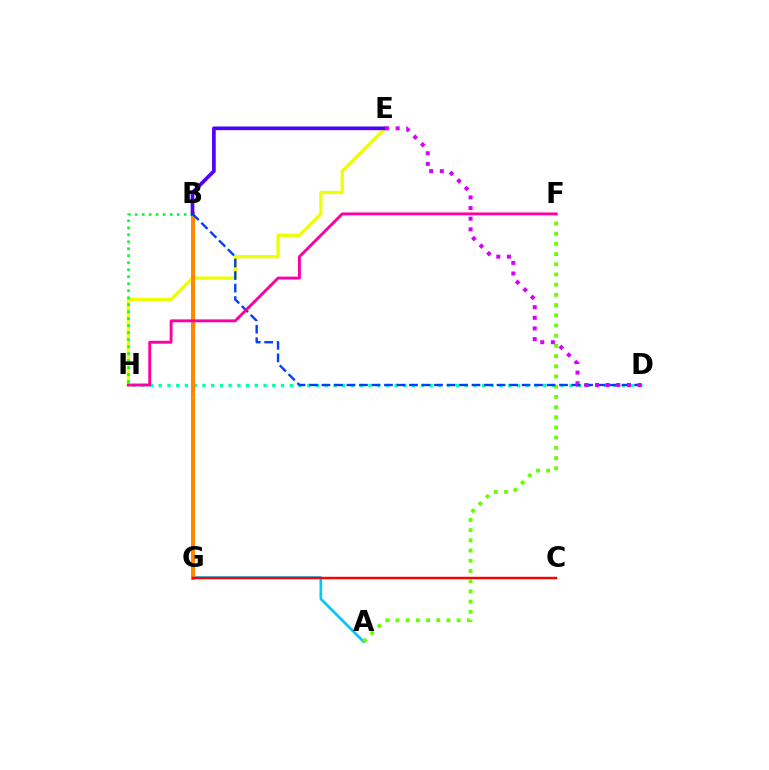{('E', 'H'): [{'color': '#eeff00', 'line_style': 'solid', 'thickness': 2.35}], ('B', 'H'): [{'color': '#00ff27', 'line_style': 'dotted', 'thickness': 1.9}], ('A', 'G'): [{'color': '#00c7ff', 'line_style': 'solid', 'thickness': 1.95}], ('D', 'H'): [{'color': '#00ffaf', 'line_style': 'dotted', 'thickness': 2.37}], ('B', 'G'): [{'color': '#ff8800', 'line_style': 'solid', 'thickness': 2.9}], ('B', 'E'): [{'color': '#4f00ff', 'line_style': 'solid', 'thickness': 2.64}], ('C', 'G'): [{'color': '#ff0000', 'line_style': 'solid', 'thickness': 1.77}], ('A', 'F'): [{'color': '#66ff00', 'line_style': 'dotted', 'thickness': 2.77}], ('B', 'D'): [{'color': '#003fff', 'line_style': 'dashed', 'thickness': 1.7}], ('D', 'E'): [{'color': '#d600ff', 'line_style': 'dotted', 'thickness': 2.89}], ('F', 'H'): [{'color': '#ff00a0', 'line_style': 'solid', 'thickness': 2.08}]}